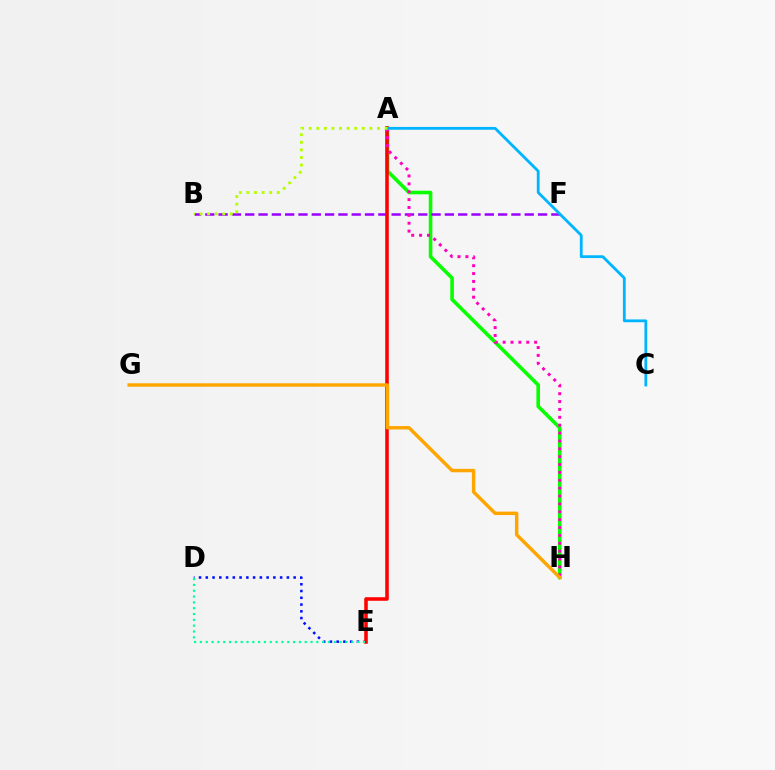{('D', 'E'): [{'color': '#0010ff', 'line_style': 'dotted', 'thickness': 1.84}, {'color': '#00ff9d', 'line_style': 'dotted', 'thickness': 1.58}], ('A', 'H'): [{'color': '#08ff00', 'line_style': 'solid', 'thickness': 2.58}, {'color': '#ff00bd', 'line_style': 'dotted', 'thickness': 2.14}], ('B', 'F'): [{'color': '#9b00ff', 'line_style': 'dashed', 'thickness': 1.81}], ('A', 'E'): [{'color': '#ff0000', 'line_style': 'solid', 'thickness': 2.57}], ('A', 'C'): [{'color': '#00b5ff', 'line_style': 'solid', 'thickness': 2.02}], ('G', 'H'): [{'color': '#ffa500', 'line_style': 'solid', 'thickness': 2.47}], ('A', 'B'): [{'color': '#b3ff00', 'line_style': 'dotted', 'thickness': 2.06}]}